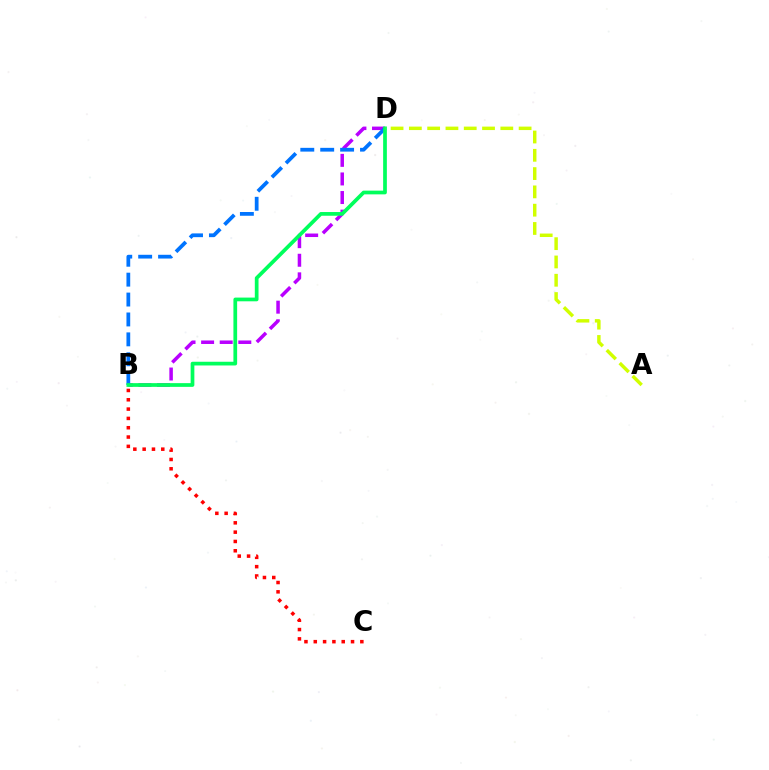{('B', 'D'): [{'color': '#b900ff', 'line_style': 'dashed', 'thickness': 2.53}, {'color': '#0074ff', 'line_style': 'dashed', 'thickness': 2.7}, {'color': '#00ff5c', 'line_style': 'solid', 'thickness': 2.68}], ('B', 'C'): [{'color': '#ff0000', 'line_style': 'dotted', 'thickness': 2.53}], ('A', 'D'): [{'color': '#d1ff00', 'line_style': 'dashed', 'thickness': 2.48}]}